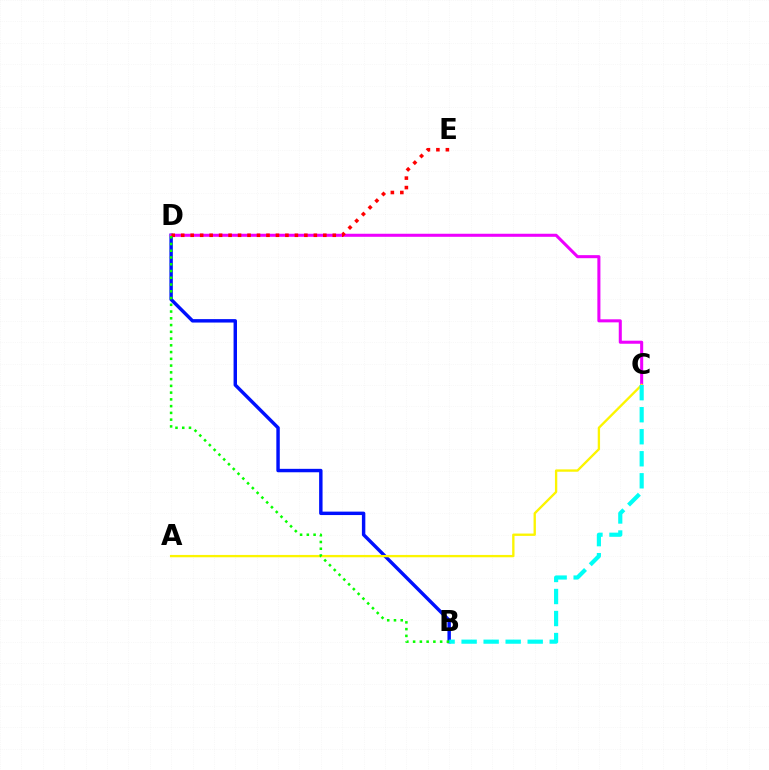{('B', 'D'): [{'color': '#0010ff', 'line_style': 'solid', 'thickness': 2.47}, {'color': '#08ff00', 'line_style': 'dotted', 'thickness': 1.84}], ('C', 'D'): [{'color': '#ee00ff', 'line_style': 'solid', 'thickness': 2.2}], ('D', 'E'): [{'color': '#ff0000', 'line_style': 'dotted', 'thickness': 2.57}], ('A', 'C'): [{'color': '#fcf500', 'line_style': 'solid', 'thickness': 1.69}], ('B', 'C'): [{'color': '#00fff6', 'line_style': 'dashed', 'thickness': 2.99}]}